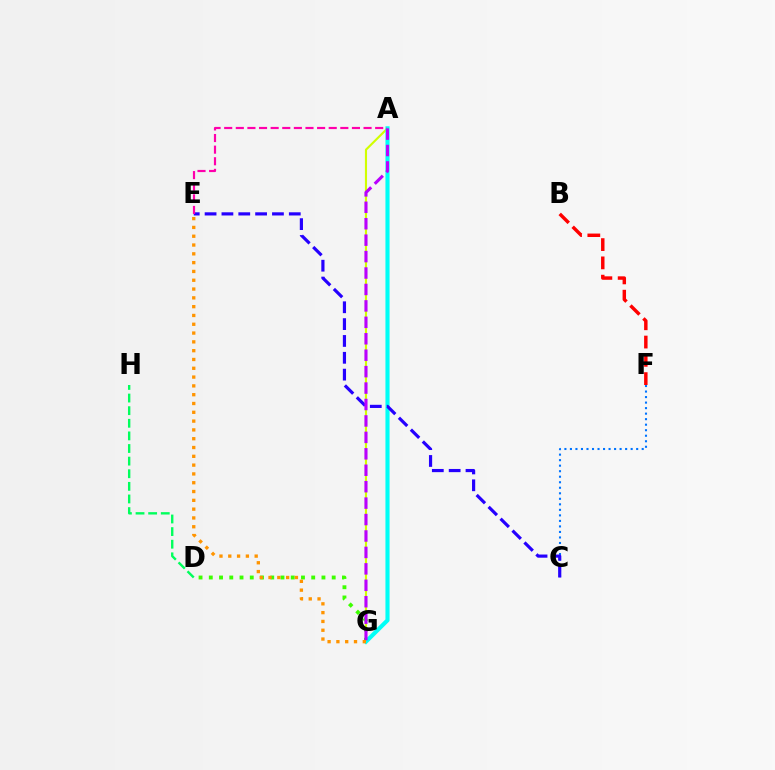{('A', 'G'): [{'color': '#d1ff00', 'line_style': 'solid', 'thickness': 1.53}, {'color': '#00fff6', 'line_style': 'solid', 'thickness': 2.96}, {'color': '#b900ff', 'line_style': 'dashed', 'thickness': 2.23}], ('C', 'F'): [{'color': '#0074ff', 'line_style': 'dotted', 'thickness': 1.5}], ('D', 'G'): [{'color': '#3dff00', 'line_style': 'dotted', 'thickness': 2.78}], ('D', 'H'): [{'color': '#00ff5c', 'line_style': 'dashed', 'thickness': 1.71}], ('C', 'E'): [{'color': '#2500ff', 'line_style': 'dashed', 'thickness': 2.29}], ('A', 'E'): [{'color': '#ff00ac', 'line_style': 'dashed', 'thickness': 1.58}], ('E', 'G'): [{'color': '#ff9400', 'line_style': 'dotted', 'thickness': 2.39}], ('B', 'F'): [{'color': '#ff0000', 'line_style': 'dashed', 'thickness': 2.48}]}